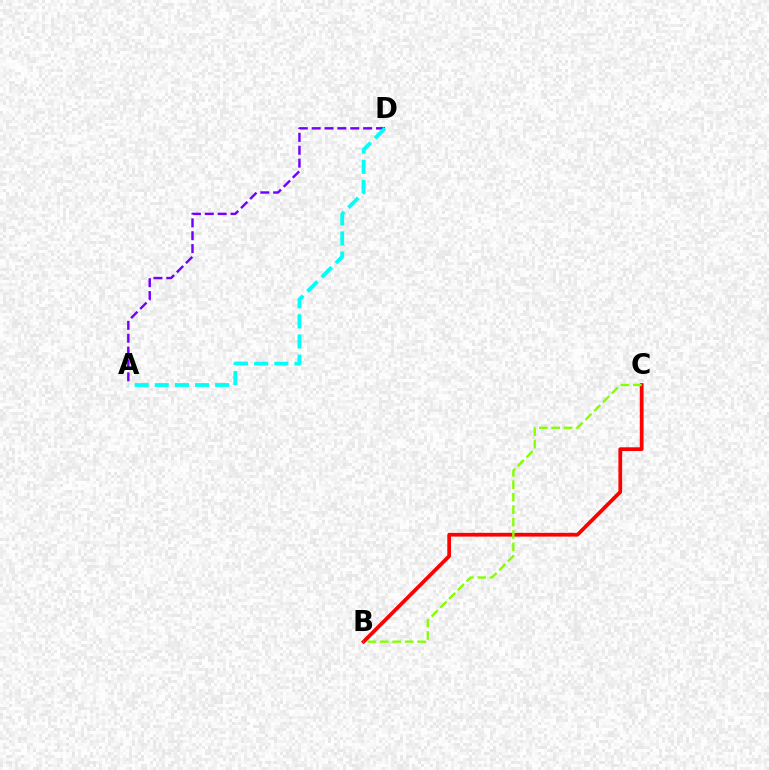{('A', 'D'): [{'color': '#7200ff', 'line_style': 'dashed', 'thickness': 1.75}, {'color': '#00fff6', 'line_style': 'dashed', 'thickness': 2.73}], ('B', 'C'): [{'color': '#ff0000', 'line_style': 'solid', 'thickness': 2.7}, {'color': '#84ff00', 'line_style': 'dashed', 'thickness': 1.69}]}